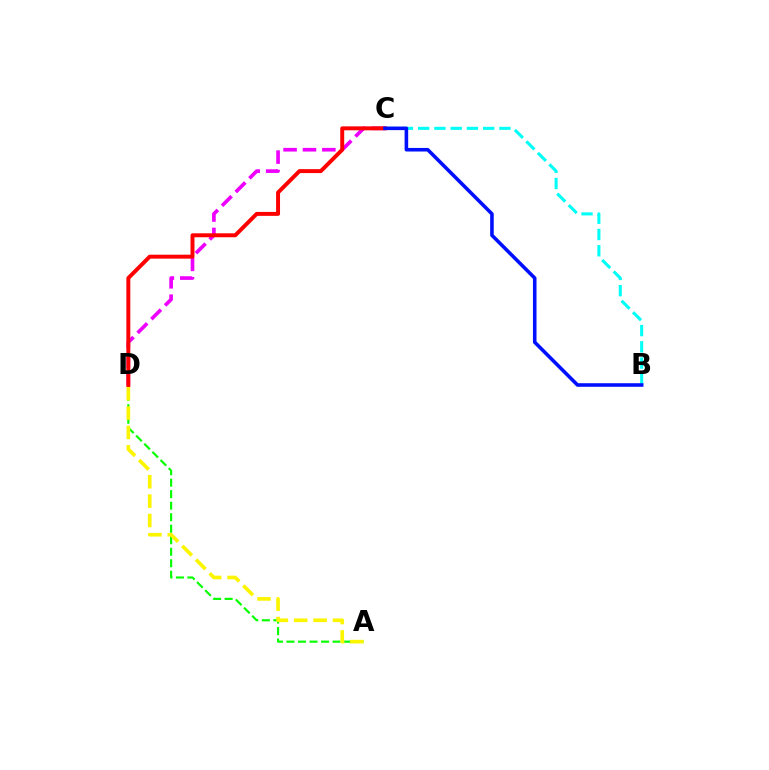{('B', 'C'): [{'color': '#00fff6', 'line_style': 'dashed', 'thickness': 2.21}, {'color': '#0010ff', 'line_style': 'solid', 'thickness': 2.57}], ('A', 'D'): [{'color': '#08ff00', 'line_style': 'dashed', 'thickness': 1.56}, {'color': '#fcf500', 'line_style': 'dashed', 'thickness': 2.63}], ('C', 'D'): [{'color': '#ee00ff', 'line_style': 'dashed', 'thickness': 2.64}, {'color': '#ff0000', 'line_style': 'solid', 'thickness': 2.85}]}